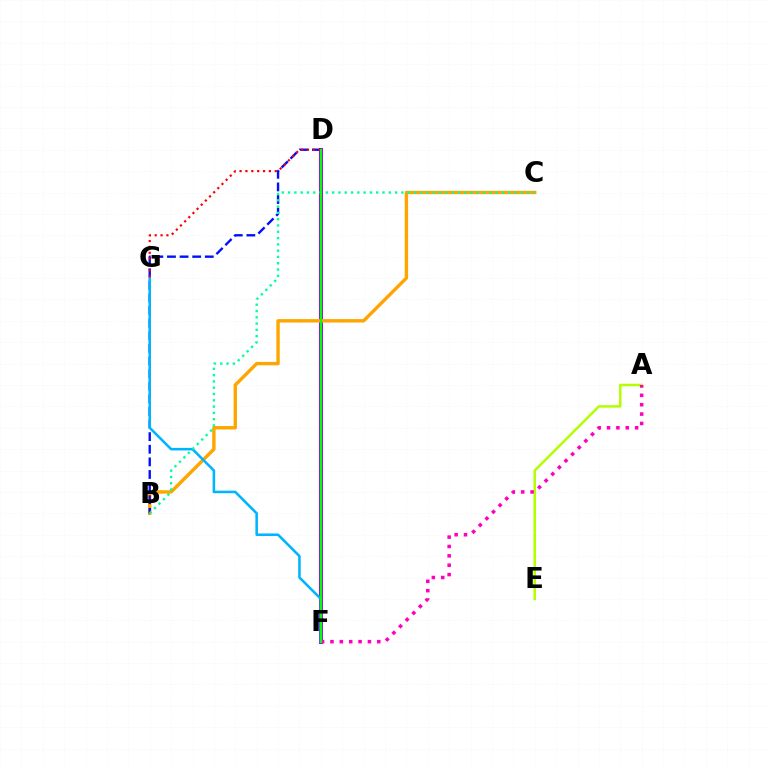{('D', 'F'): [{'color': '#9b00ff', 'line_style': 'solid', 'thickness': 2.84}, {'color': '#08ff00', 'line_style': 'solid', 'thickness': 1.51}], ('B', 'C'): [{'color': '#ffa500', 'line_style': 'solid', 'thickness': 2.45}, {'color': '#00ff9d', 'line_style': 'dotted', 'thickness': 1.71}], ('B', 'D'): [{'color': '#0010ff', 'line_style': 'dashed', 'thickness': 1.71}], ('A', 'E'): [{'color': '#b3ff00', 'line_style': 'solid', 'thickness': 1.81}], ('A', 'F'): [{'color': '#ff00bd', 'line_style': 'dotted', 'thickness': 2.54}], ('F', 'G'): [{'color': '#00b5ff', 'line_style': 'solid', 'thickness': 1.84}], ('D', 'G'): [{'color': '#ff0000', 'line_style': 'dotted', 'thickness': 1.59}]}